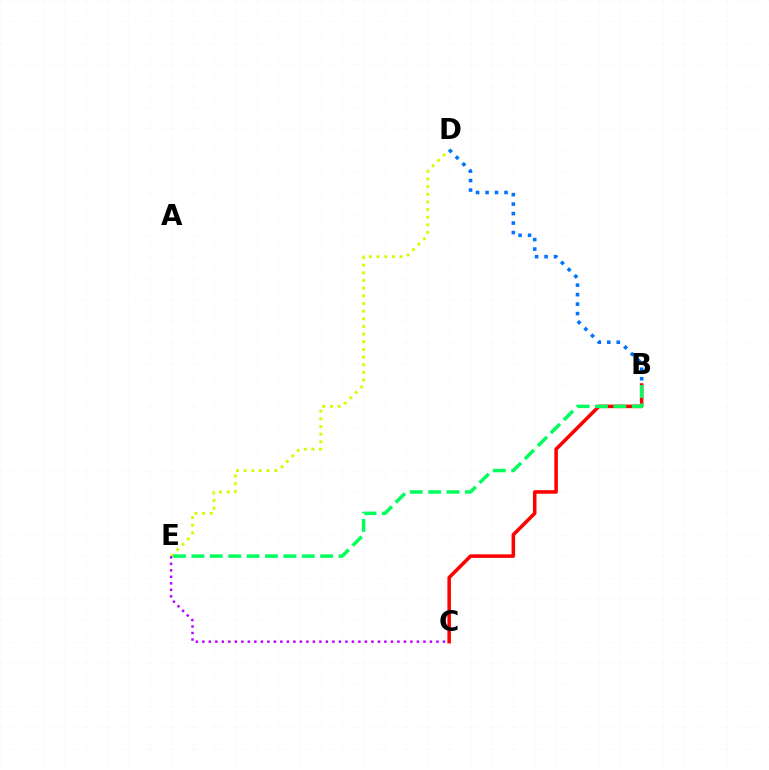{('B', 'C'): [{'color': '#ff0000', 'line_style': 'solid', 'thickness': 2.55}], ('D', 'E'): [{'color': '#d1ff00', 'line_style': 'dotted', 'thickness': 2.08}], ('C', 'E'): [{'color': '#b900ff', 'line_style': 'dotted', 'thickness': 1.77}], ('B', 'D'): [{'color': '#0074ff', 'line_style': 'dotted', 'thickness': 2.57}], ('B', 'E'): [{'color': '#00ff5c', 'line_style': 'dashed', 'thickness': 2.5}]}